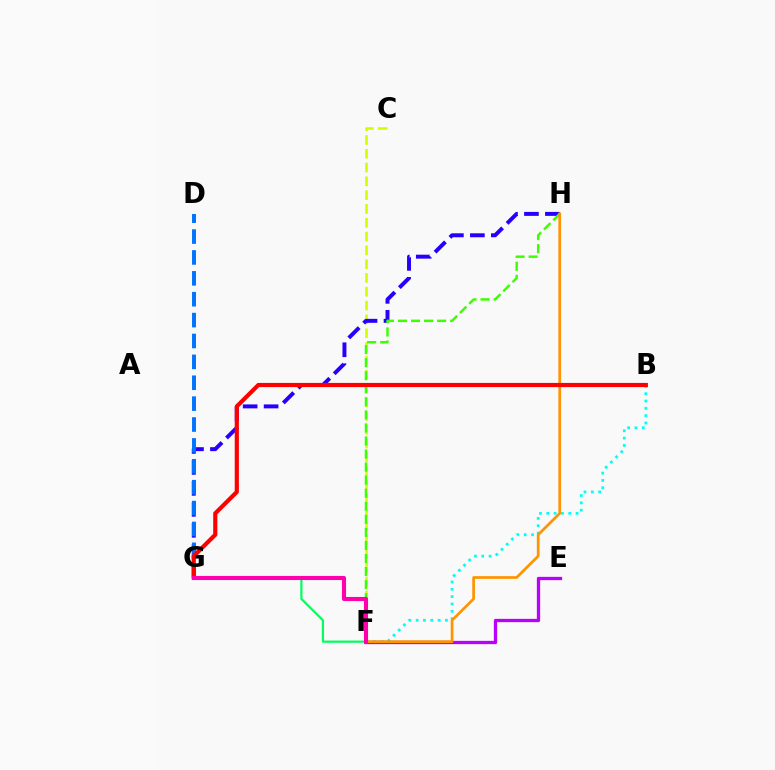{('B', 'F'): [{'color': '#00fff6', 'line_style': 'dotted', 'thickness': 1.99}], ('C', 'F'): [{'color': '#d1ff00', 'line_style': 'dashed', 'thickness': 1.88}], ('E', 'F'): [{'color': '#b900ff', 'line_style': 'solid', 'thickness': 2.37}], ('G', 'H'): [{'color': '#2500ff', 'line_style': 'dashed', 'thickness': 2.85}], ('F', 'H'): [{'color': '#3dff00', 'line_style': 'dashed', 'thickness': 1.77}, {'color': '#ff9400', 'line_style': 'solid', 'thickness': 1.96}], ('D', 'G'): [{'color': '#0074ff', 'line_style': 'dashed', 'thickness': 2.84}], ('F', 'G'): [{'color': '#00ff5c', 'line_style': 'solid', 'thickness': 1.59}, {'color': '#ff00ac', 'line_style': 'solid', 'thickness': 2.95}], ('B', 'G'): [{'color': '#ff0000', 'line_style': 'solid', 'thickness': 3.0}]}